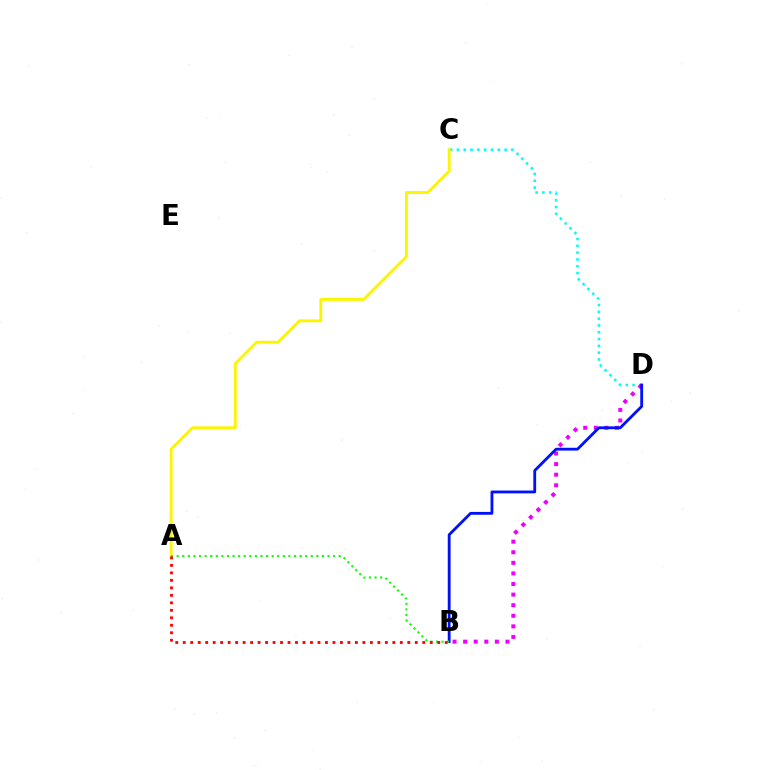{('C', 'D'): [{'color': '#00fff6', 'line_style': 'dotted', 'thickness': 1.85}], ('A', 'C'): [{'color': '#fcf500', 'line_style': 'solid', 'thickness': 2.07}], ('B', 'D'): [{'color': '#ee00ff', 'line_style': 'dotted', 'thickness': 2.88}, {'color': '#0010ff', 'line_style': 'solid', 'thickness': 2.03}], ('A', 'B'): [{'color': '#08ff00', 'line_style': 'dotted', 'thickness': 1.52}, {'color': '#ff0000', 'line_style': 'dotted', 'thickness': 2.03}]}